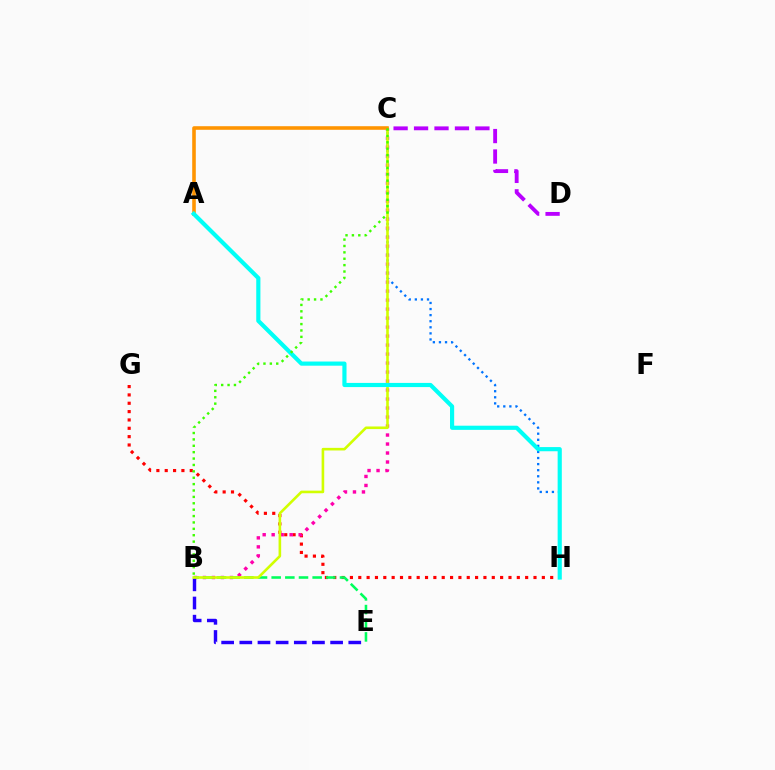{('G', 'H'): [{'color': '#ff0000', 'line_style': 'dotted', 'thickness': 2.27}], ('C', 'D'): [{'color': '#b900ff', 'line_style': 'dashed', 'thickness': 2.78}], ('B', 'C'): [{'color': '#ff00ac', 'line_style': 'dotted', 'thickness': 2.44}, {'color': '#d1ff00', 'line_style': 'solid', 'thickness': 1.88}, {'color': '#3dff00', 'line_style': 'dotted', 'thickness': 1.74}], ('C', 'H'): [{'color': '#0074ff', 'line_style': 'dotted', 'thickness': 1.65}], ('B', 'E'): [{'color': '#00ff5c', 'line_style': 'dashed', 'thickness': 1.86}, {'color': '#2500ff', 'line_style': 'dashed', 'thickness': 2.47}], ('A', 'C'): [{'color': '#ff9400', 'line_style': 'solid', 'thickness': 2.58}], ('A', 'H'): [{'color': '#00fff6', 'line_style': 'solid', 'thickness': 3.0}]}